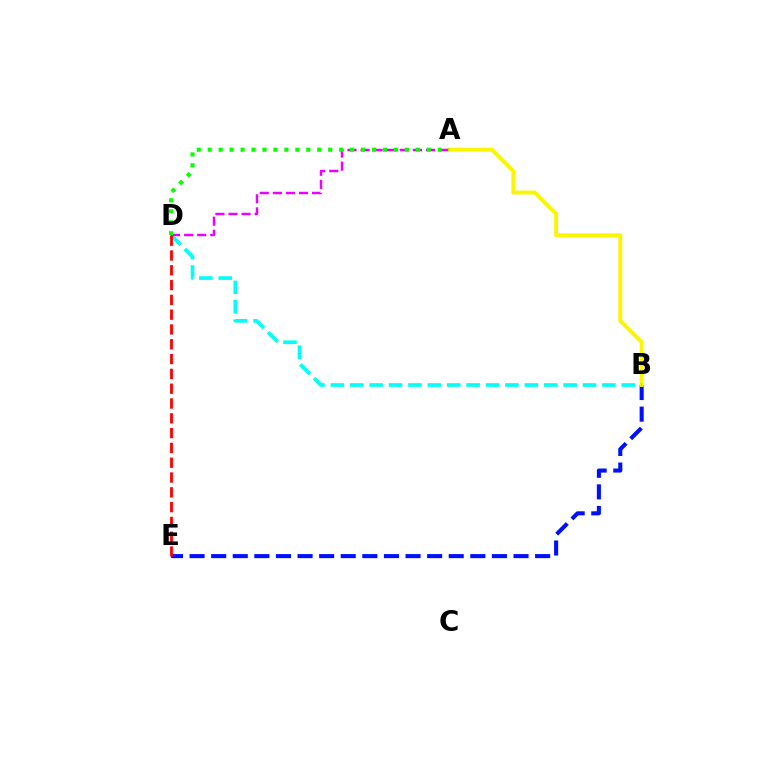{('B', 'E'): [{'color': '#0010ff', 'line_style': 'dashed', 'thickness': 2.93}], ('A', 'B'): [{'color': '#fcf500', 'line_style': 'solid', 'thickness': 2.8}], ('B', 'D'): [{'color': '#00fff6', 'line_style': 'dashed', 'thickness': 2.64}], ('A', 'D'): [{'color': '#ee00ff', 'line_style': 'dashed', 'thickness': 1.78}, {'color': '#08ff00', 'line_style': 'dotted', 'thickness': 2.98}], ('D', 'E'): [{'color': '#ff0000', 'line_style': 'dashed', 'thickness': 2.01}]}